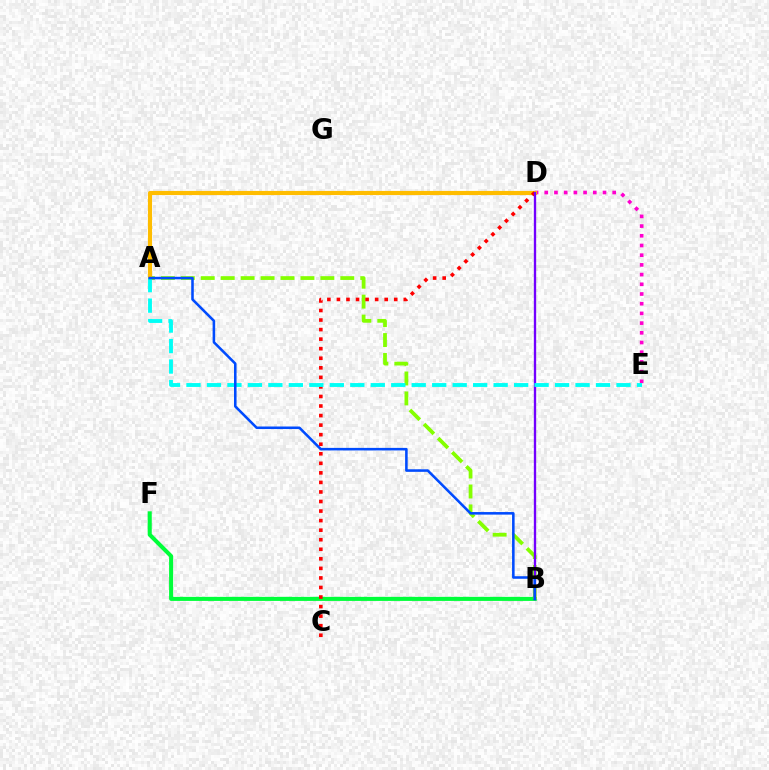{('B', 'F'): [{'color': '#00ff39', 'line_style': 'solid', 'thickness': 2.92}], ('D', 'E'): [{'color': '#ff00cf', 'line_style': 'dotted', 'thickness': 2.64}], ('A', 'B'): [{'color': '#84ff00', 'line_style': 'dashed', 'thickness': 2.71}, {'color': '#004bff', 'line_style': 'solid', 'thickness': 1.84}], ('A', 'D'): [{'color': '#ffbd00', 'line_style': 'solid', 'thickness': 2.97}], ('C', 'D'): [{'color': '#ff0000', 'line_style': 'dotted', 'thickness': 2.6}], ('B', 'D'): [{'color': '#7200ff', 'line_style': 'solid', 'thickness': 1.68}], ('A', 'E'): [{'color': '#00fff6', 'line_style': 'dashed', 'thickness': 2.78}]}